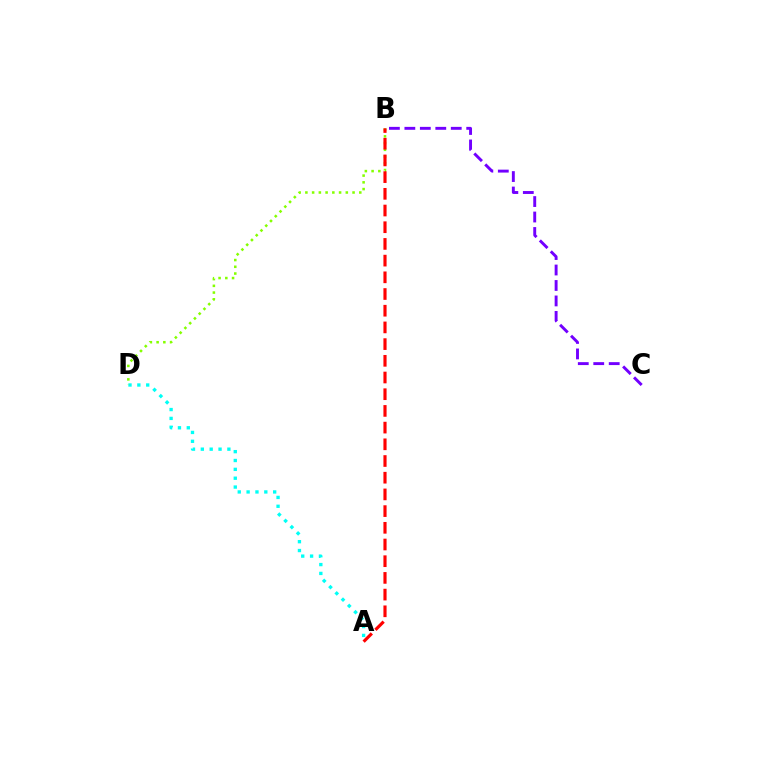{('B', 'C'): [{'color': '#7200ff', 'line_style': 'dashed', 'thickness': 2.1}], ('A', 'D'): [{'color': '#00fff6', 'line_style': 'dotted', 'thickness': 2.41}], ('B', 'D'): [{'color': '#84ff00', 'line_style': 'dotted', 'thickness': 1.83}], ('A', 'B'): [{'color': '#ff0000', 'line_style': 'dashed', 'thickness': 2.27}]}